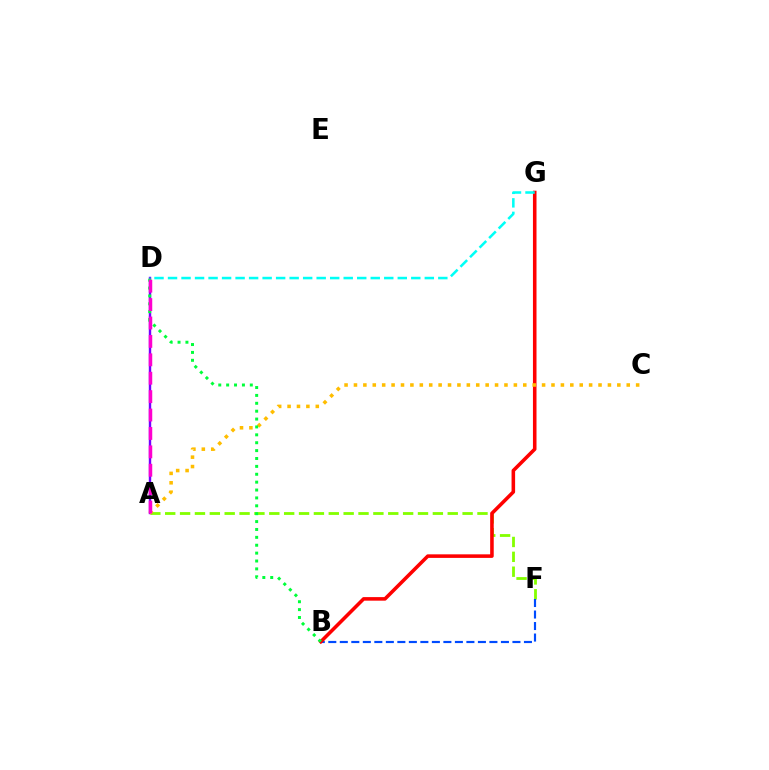{('A', 'F'): [{'color': '#84ff00', 'line_style': 'dashed', 'thickness': 2.02}], ('B', 'F'): [{'color': '#004bff', 'line_style': 'dashed', 'thickness': 1.56}], ('A', 'D'): [{'color': '#7200ff', 'line_style': 'solid', 'thickness': 1.75}, {'color': '#ff00cf', 'line_style': 'dashed', 'thickness': 2.5}], ('B', 'G'): [{'color': '#ff0000', 'line_style': 'solid', 'thickness': 2.56}], ('A', 'C'): [{'color': '#ffbd00', 'line_style': 'dotted', 'thickness': 2.56}], ('B', 'D'): [{'color': '#00ff39', 'line_style': 'dotted', 'thickness': 2.14}], ('D', 'G'): [{'color': '#00fff6', 'line_style': 'dashed', 'thickness': 1.84}]}